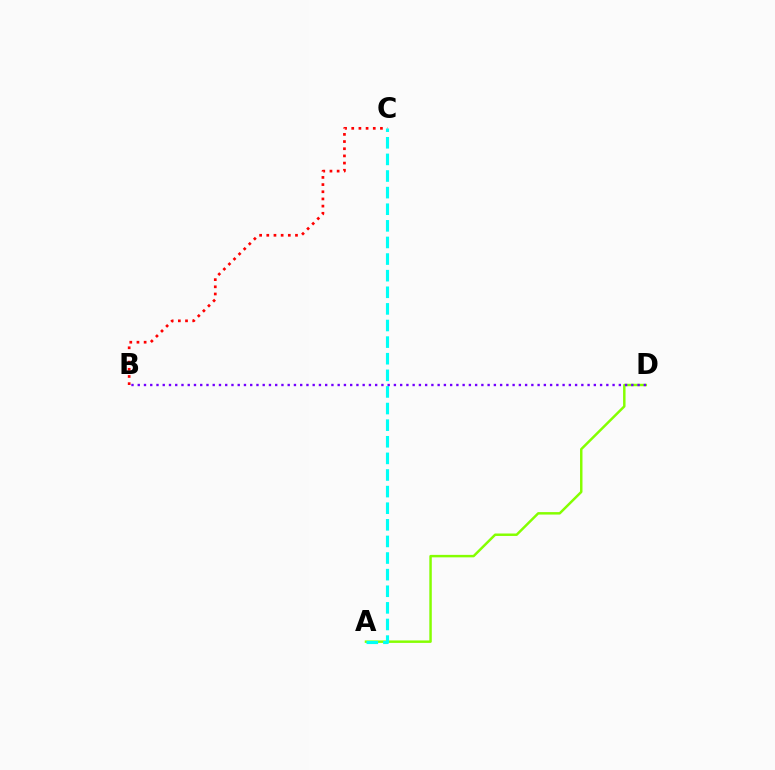{('A', 'D'): [{'color': '#84ff00', 'line_style': 'solid', 'thickness': 1.77}], ('B', 'C'): [{'color': '#ff0000', 'line_style': 'dotted', 'thickness': 1.95}], ('A', 'C'): [{'color': '#00fff6', 'line_style': 'dashed', 'thickness': 2.26}], ('B', 'D'): [{'color': '#7200ff', 'line_style': 'dotted', 'thickness': 1.7}]}